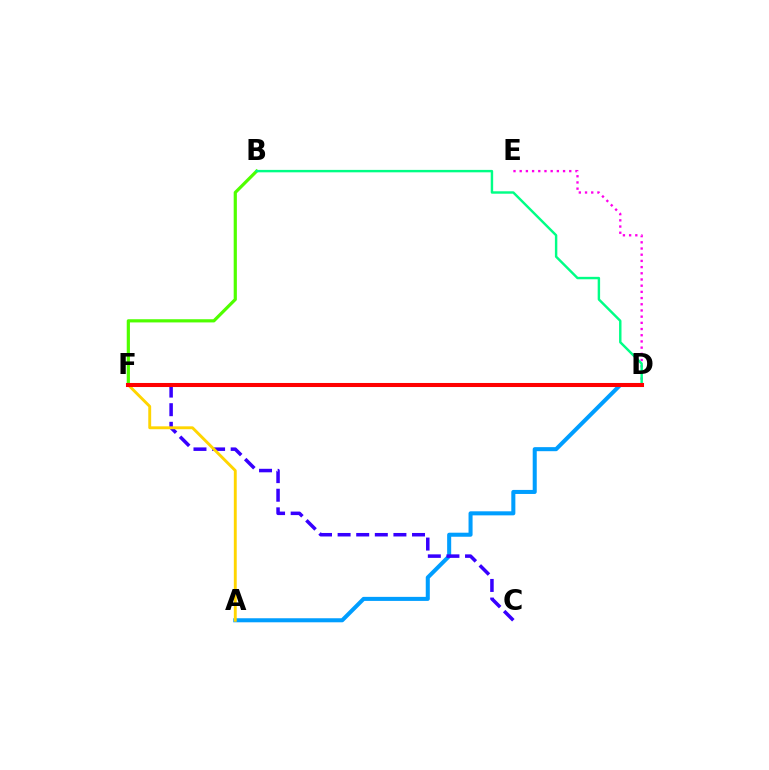{('A', 'D'): [{'color': '#009eff', 'line_style': 'solid', 'thickness': 2.91}], ('D', 'E'): [{'color': '#ff00ed', 'line_style': 'dotted', 'thickness': 1.68}], ('C', 'F'): [{'color': '#3700ff', 'line_style': 'dashed', 'thickness': 2.53}], ('B', 'F'): [{'color': '#4fff00', 'line_style': 'solid', 'thickness': 2.3}], ('A', 'F'): [{'color': '#ffd500', 'line_style': 'solid', 'thickness': 2.08}], ('B', 'D'): [{'color': '#00ff86', 'line_style': 'solid', 'thickness': 1.75}], ('D', 'F'): [{'color': '#ff0000', 'line_style': 'solid', 'thickness': 2.92}]}